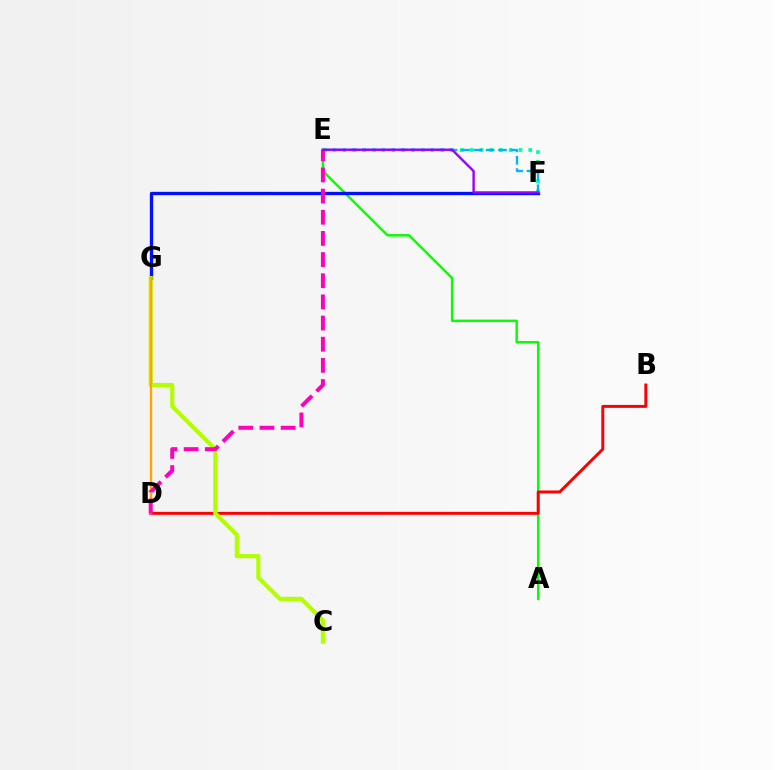{('A', 'E'): [{'color': '#08ff00', 'line_style': 'solid', 'thickness': 1.76}], ('F', 'G'): [{'color': '#0010ff', 'line_style': 'solid', 'thickness': 2.4}], ('B', 'D'): [{'color': '#ff0000', 'line_style': 'solid', 'thickness': 2.13}], ('C', 'G'): [{'color': '#b3ff00', 'line_style': 'solid', 'thickness': 2.98}], ('D', 'G'): [{'color': '#ffa500', 'line_style': 'solid', 'thickness': 1.73}], ('E', 'F'): [{'color': '#00ff9d', 'line_style': 'dotted', 'thickness': 2.66}, {'color': '#00b5ff', 'line_style': 'dashed', 'thickness': 1.68}, {'color': '#9b00ff', 'line_style': 'solid', 'thickness': 1.72}], ('D', 'E'): [{'color': '#ff00bd', 'line_style': 'dashed', 'thickness': 2.87}]}